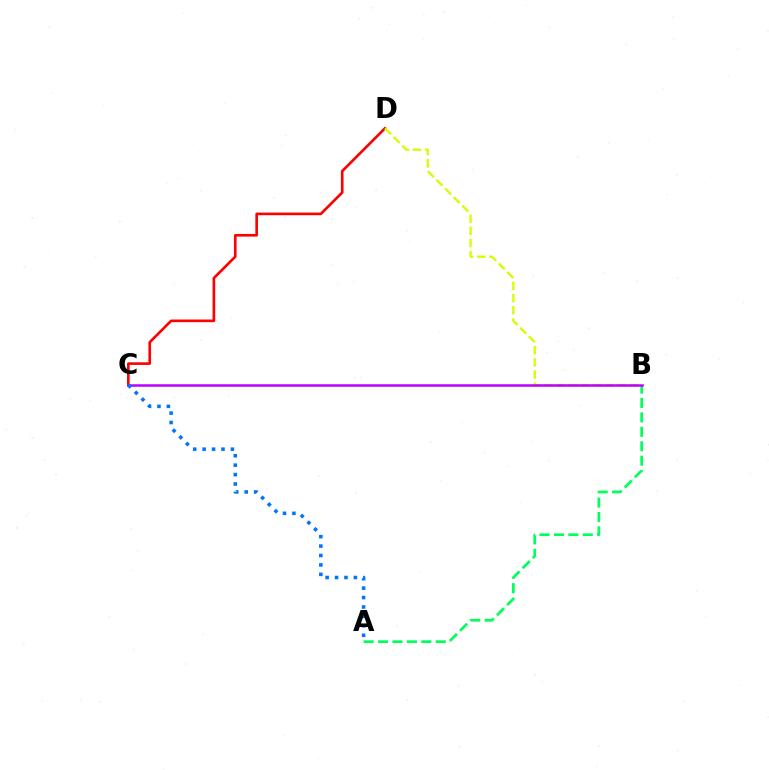{('C', 'D'): [{'color': '#ff0000', 'line_style': 'solid', 'thickness': 1.9}], ('B', 'D'): [{'color': '#d1ff00', 'line_style': 'dashed', 'thickness': 1.66}], ('A', 'B'): [{'color': '#00ff5c', 'line_style': 'dashed', 'thickness': 1.96}], ('B', 'C'): [{'color': '#b900ff', 'line_style': 'solid', 'thickness': 1.81}], ('A', 'C'): [{'color': '#0074ff', 'line_style': 'dotted', 'thickness': 2.56}]}